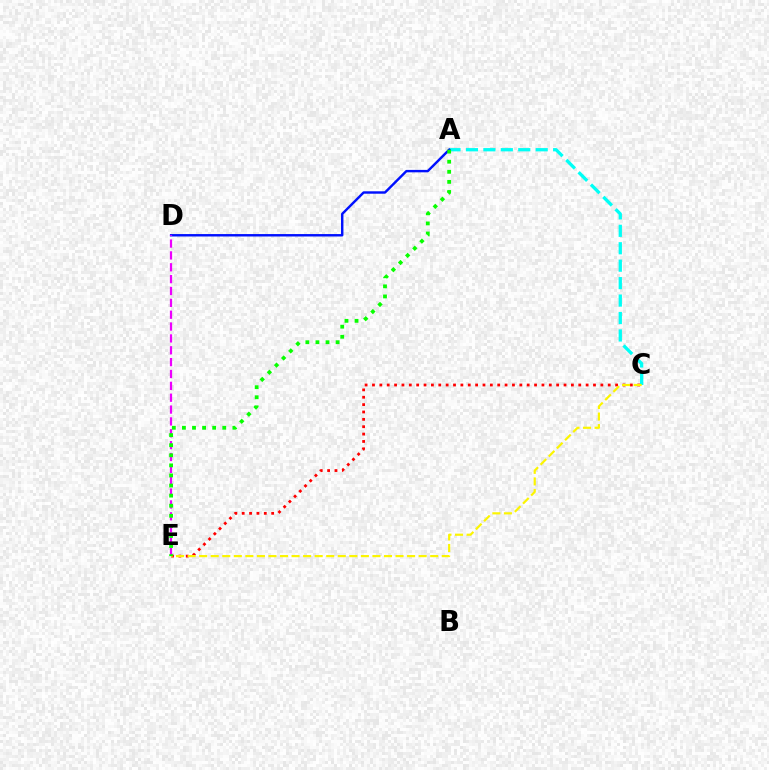{('A', 'C'): [{'color': '#00fff6', 'line_style': 'dashed', 'thickness': 2.37}], ('C', 'E'): [{'color': '#ff0000', 'line_style': 'dotted', 'thickness': 2.0}, {'color': '#fcf500', 'line_style': 'dashed', 'thickness': 1.57}], ('A', 'D'): [{'color': '#0010ff', 'line_style': 'solid', 'thickness': 1.74}], ('D', 'E'): [{'color': '#ee00ff', 'line_style': 'dashed', 'thickness': 1.61}], ('A', 'E'): [{'color': '#08ff00', 'line_style': 'dotted', 'thickness': 2.74}]}